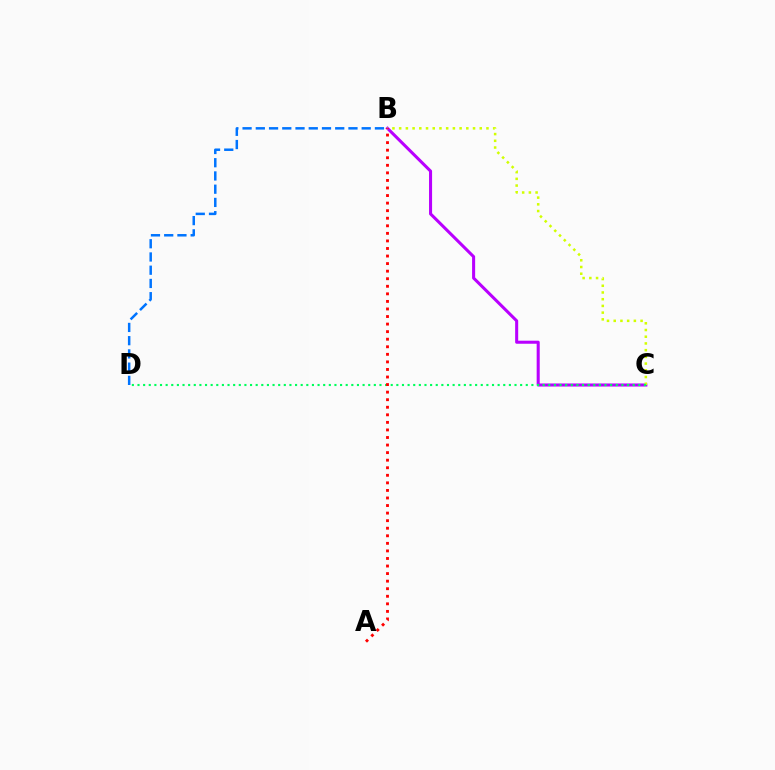{('B', 'D'): [{'color': '#0074ff', 'line_style': 'dashed', 'thickness': 1.8}], ('B', 'C'): [{'color': '#b900ff', 'line_style': 'solid', 'thickness': 2.2}, {'color': '#d1ff00', 'line_style': 'dotted', 'thickness': 1.82}], ('C', 'D'): [{'color': '#00ff5c', 'line_style': 'dotted', 'thickness': 1.53}], ('A', 'B'): [{'color': '#ff0000', 'line_style': 'dotted', 'thickness': 2.05}]}